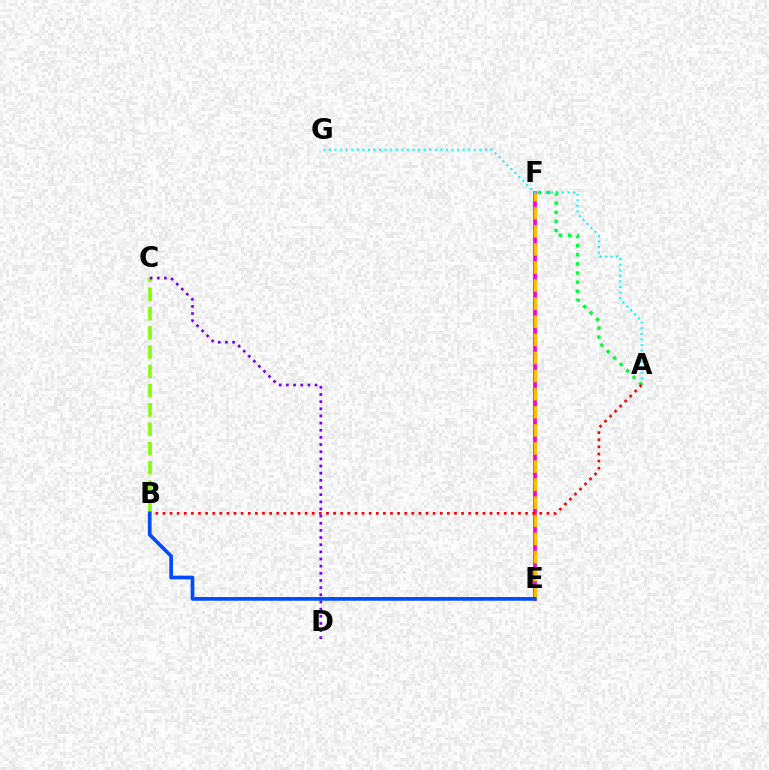{('E', 'F'): [{'color': '#ff00cf', 'line_style': 'solid', 'thickness': 2.71}, {'color': '#ffbd00', 'line_style': 'dashed', 'thickness': 2.46}], ('A', 'G'): [{'color': '#00fff6', 'line_style': 'dotted', 'thickness': 1.51}], ('A', 'F'): [{'color': '#00ff39', 'line_style': 'dotted', 'thickness': 2.48}], ('B', 'C'): [{'color': '#84ff00', 'line_style': 'dashed', 'thickness': 2.62}], ('A', 'B'): [{'color': '#ff0000', 'line_style': 'dotted', 'thickness': 1.93}], ('C', 'D'): [{'color': '#7200ff', 'line_style': 'dotted', 'thickness': 1.94}], ('B', 'E'): [{'color': '#004bff', 'line_style': 'solid', 'thickness': 2.66}]}